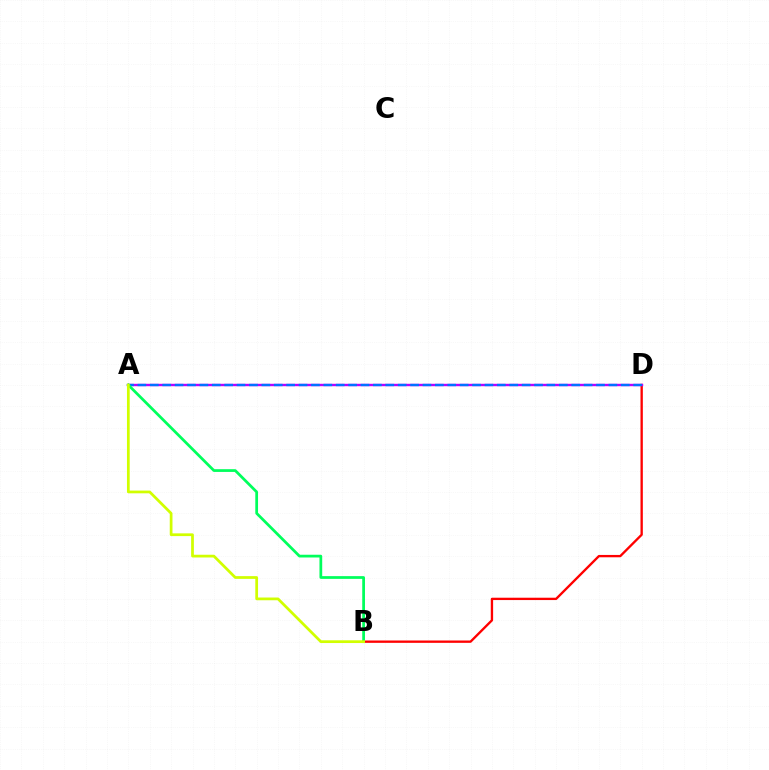{('B', 'D'): [{'color': '#ff0000', 'line_style': 'solid', 'thickness': 1.69}], ('A', 'D'): [{'color': '#b900ff', 'line_style': 'solid', 'thickness': 1.74}, {'color': '#0074ff', 'line_style': 'dashed', 'thickness': 1.68}], ('A', 'B'): [{'color': '#00ff5c', 'line_style': 'solid', 'thickness': 1.98}, {'color': '#d1ff00', 'line_style': 'solid', 'thickness': 1.97}]}